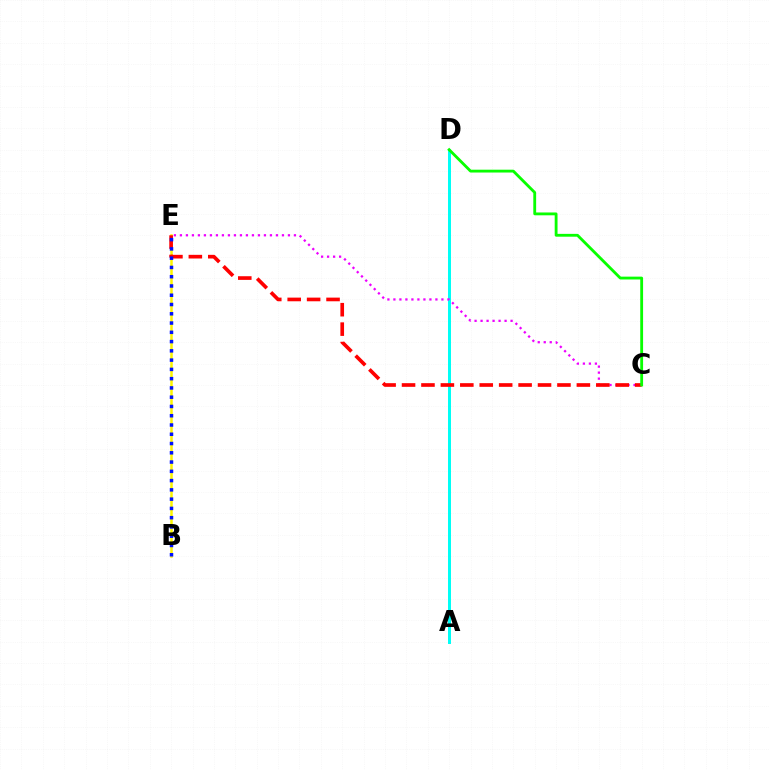{('A', 'D'): [{'color': '#00fff6', 'line_style': 'solid', 'thickness': 2.15}], ('B', 'E'): [{'color': '#fcf500', 'line_style': 'solid', 'thickness': 1.81}, {'color': '#0010ff', 'line_style': 'dotted', 'thickness': 2.52}], ('C', 'E'): [{'color': '#ee00ff', 'line_style': 'dotted', 'thickness': 1.63}, {'color': '#ff0000', 'line_style': 'dashed', 'thickness': 2.64}], ('C', 'D'): [{'color': '#08ff00', 'line_style': 'solid', 'thickness': 2.04}]}